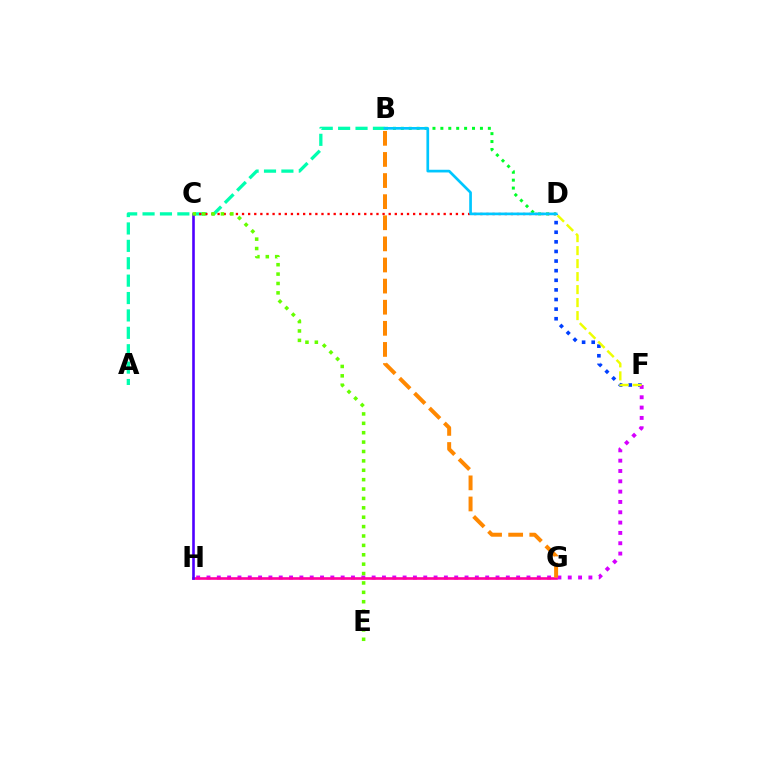{('B', 'D'): [{'color': '#00ff27', 'line_style': 'dotted', 'thickness': 2.15}, {'color': '#00c7ff', 'line_style': 'solid', 'thickness': 1.94}], ('A', 'B'): [{'color': '#00ffaf', 'line_style': 'dashed', 'thickness': 2.36}], ('D', 'F'): [{'color': '#003fff', 'line_style': 'dotted', 'thickness': 2.61}, {'color': '#eeff00', 'line_style': 'dashed', 'thickness': 1.77}], ('F', 'H'): [{'color': '#d600ff', 'line_style': 'dotted', 'thickness': 2.8}], ('C', 'D'): [{'color': '#ff0000', 'line_style': 'dotted', 'thickness': 1.66}], ('G', 'H'): [{'color': '#ff00a0', 'line_style': 'solid', 'thickness': 1.89}], ('C', 'H'): [{'color': '#4f00ff', 'line_style': 'solid', 'thickness': 1.88}], ('C', 'E'): [{'color': '#66ff00', 'line_style': 'dotted', 'thickness': 2.55}], ('B', 'G'): [{'color': '#ff8800', 'line_style': 'dashed', 'thickness': 2.87}]}